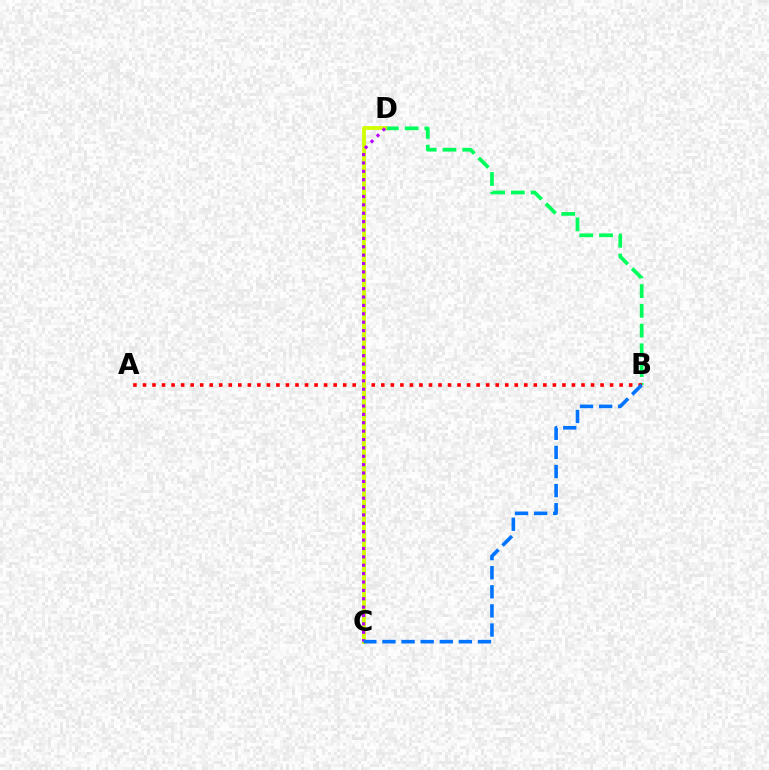{('B', 'D'): [{'color': '#00ff5c', 'line_style': 'dashed', 'thickness': 2.68}], ('A', 'B'): [{'color': '#ff0000', 'line_style': 'dotted', 'thickness': 2.59}], ('C', 'D'): [{'color': '#d1ff00', 'line_style': 'solid', 'thickness': 2.73}, {'color': '#b900ff', 'line_style': 'dotted', 'thickness': 2.28}], ('B', 'C'): [{'color': '#0074ff', 'line_style': 'dashed', 'thickness': 2.6}]}